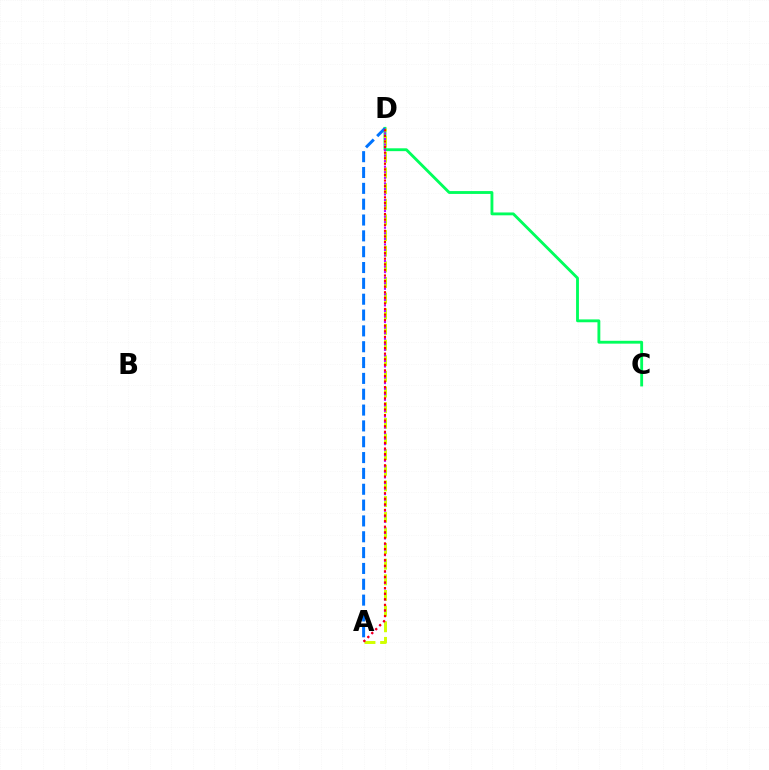{('C', 'D'): [{'color': '#00ff5c', 'line_style': 'solid', 'thickness': 2.05}], ('A', 'D'): [{'color': '#d1ff00', 'line_style': 'dashed', 'thickness': 2.13}, {'color': '#b900ff', 'line_style': 'dotted', 'thickness': 1.51}, {'color': '#0074ff', 'line_style': 'dashed', 'thickness': 2.15}, {'color': '#ff0000', 'line_style': 'dotted', 'thickness': 1.52}]}